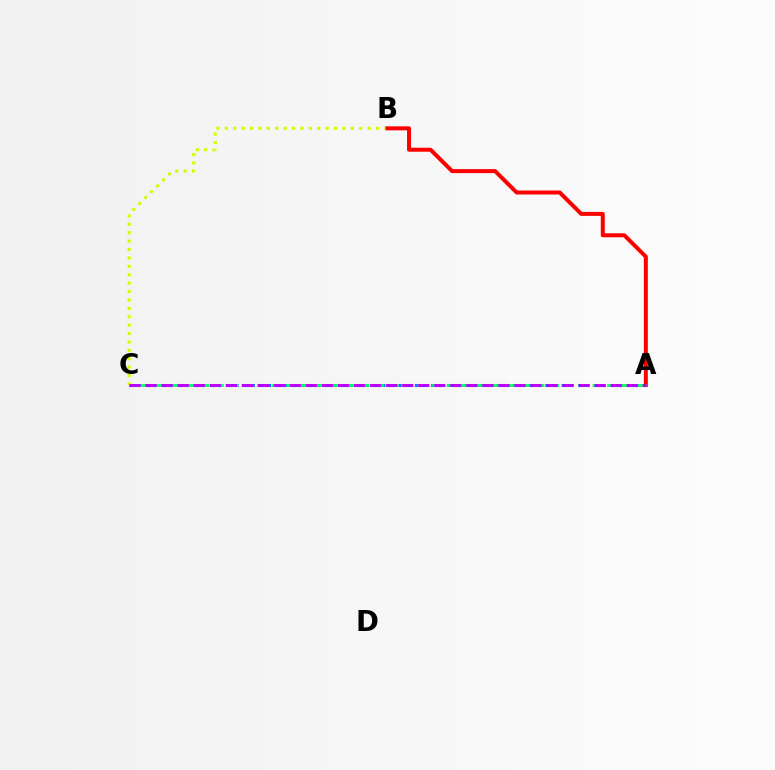{('A', 'C'): [{'color': '#0074ff', 'line_style': 'dotted', 'thickness': 2.22}, {'color': '#00ff5c', 'line_style': 'dashed', 'thickness': 1.98}, {'color': '#b900ff', 'line_style': 'dashed', 'thickness': 2.18}], ('B', 'C'): [{'color': '#d1ff00', 'line_style': 'dotted', 'thickness': 2.28}], ('A', 'B'): [{'color': '#ff0000', 'line_style': 'solid', 'thickness': 2.88}]}